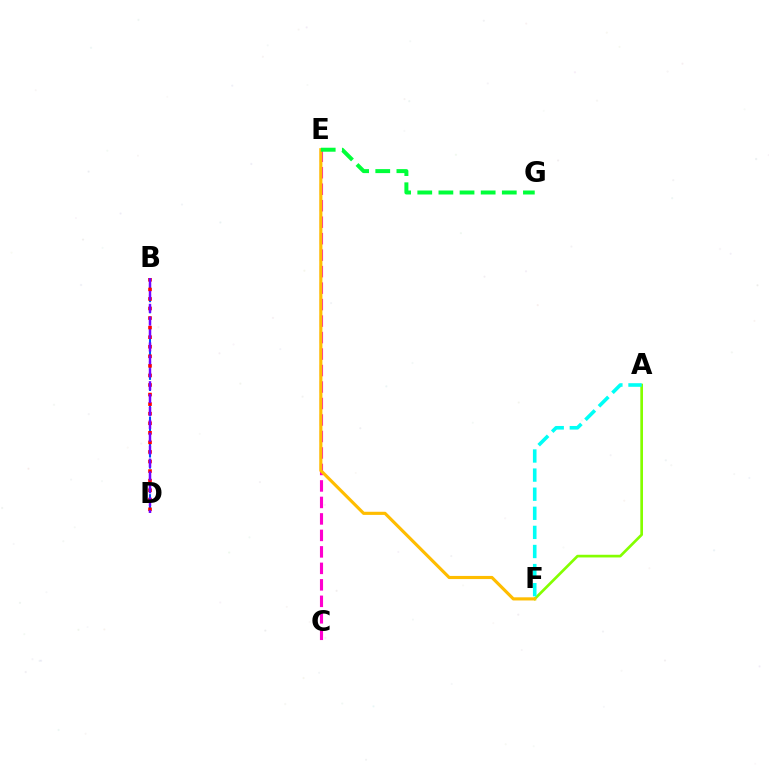{('A', 'F'): [{'color': '#84ff00', 'line_style': 'solid', 'thickness': 1.93}, {'color': '#00fff6', 'line_style': 'dashed', 'thickness': 2.59}], ('C', 'E'): [{'color': '#ff00cf', 'line_style': 'dashed', 'thickness': 2.24}], ('B', 'D'): [{'color': '#004bff', 'line_style': 'dashed', 'thickness': 1.51}, {'color': '#ff0000', 'line_style': 'dotted', 'thickness': 2.6}, {'color': '#7200ff', 'line_style': 'dashed', 'thickness': 1.75}], ('E', 'F'): [{'color': '#ffbd00', 'line_style': 'solid', 'thickness': 2.26}], ('E', 'G'): [{'color': '#00ff39', 'line_style': 'dashed', 'thickness': 2.87}]}